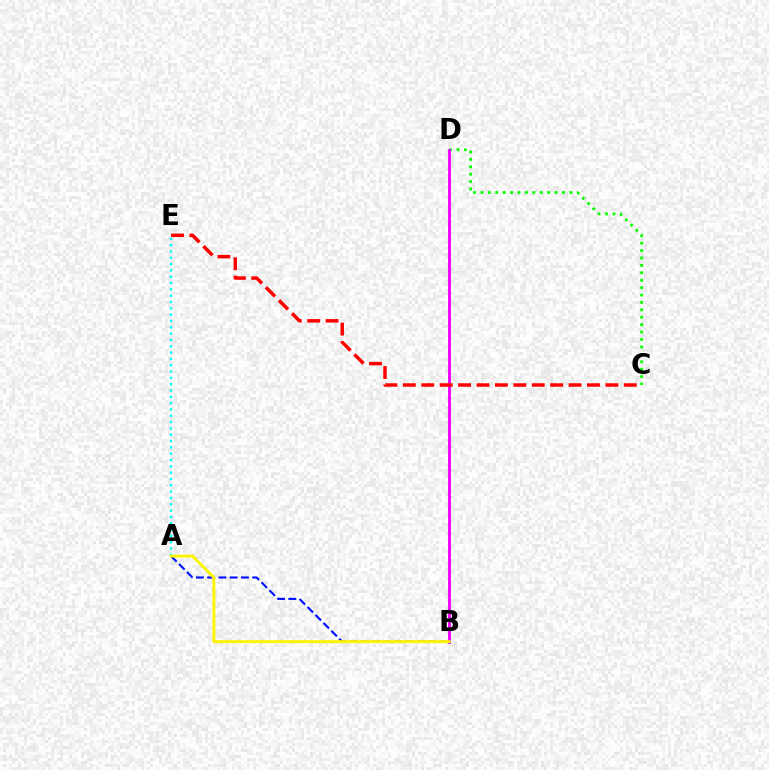{('A', 'B'): [{'color': '#0010ff', 'line_style': 'dashed', 'thickness': 1.53}, {'color': '#fcf500', 'line_style': 'solid', 'thickness': 2.11}], ('A', 'E'): [{'color': '#00fff6', 'line_style': 'dotted', 'thickness': 1.72}], ('C', 'D'): [{'color': '#08ff00', 'line_style': 'dotted', 'thickness': 2.01}], ('B', 'D'): [{'color': '#ee00ff', 'line_style': 'solid', 'thickness': 2.07}], ('C', 'E'): [{'color': '#ff0000', 'line_style': 'dashed', 'thickness': 2.5}]}